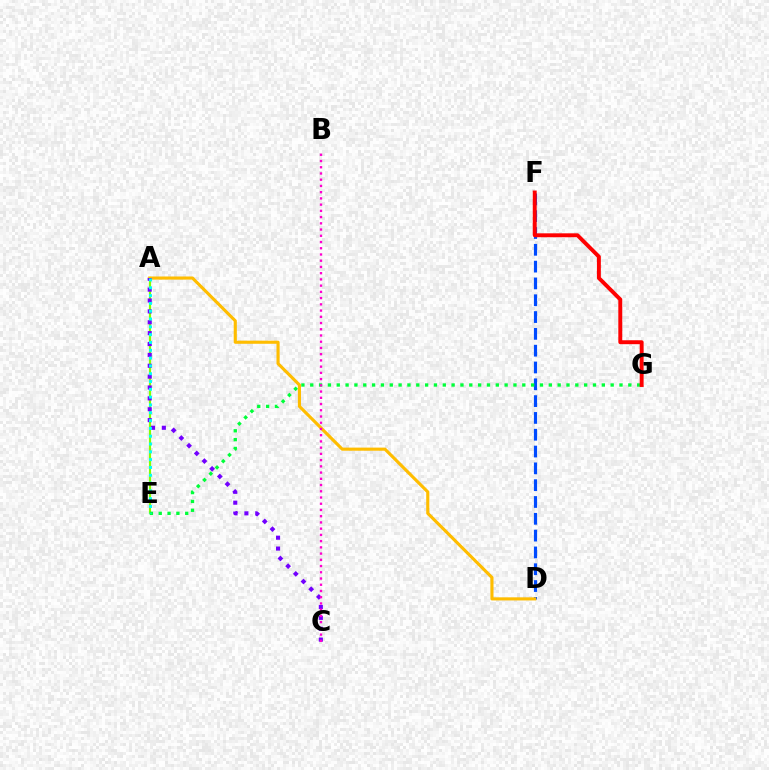{('D', 'F'): [{'color': '#004bff', 'line_style': 'dashed', 'thickness': 2.28}], ('A', 'E'): [{'color': '#84ff00', 'line_style': 'solid', 'thickness': 1.57}, {'color': '#00fff6', 'line_style': 'dotted', 'thickness': 2.12}], ('E', 'G'): [{'color': '#00ff39', 'line_style': 'dotted', 'thickness': 2.4}], ('A', 'D'): [{'color': '#ffbd00', 'line_style': 'solid', 'thickness': 2.25}], ('A', 'C'): [{'color': '#7200ff', 'line_style': 'dotted', 'thickness': 2.96}], ('F', 'G'): [{'color': '#ff0000', 'line_style': 'solid', 'thickness': 2.82}], ('B', 'C'): [{'color': '#ff00cf', 'line_style': 'dotted', 'thickness': 1.69}]}